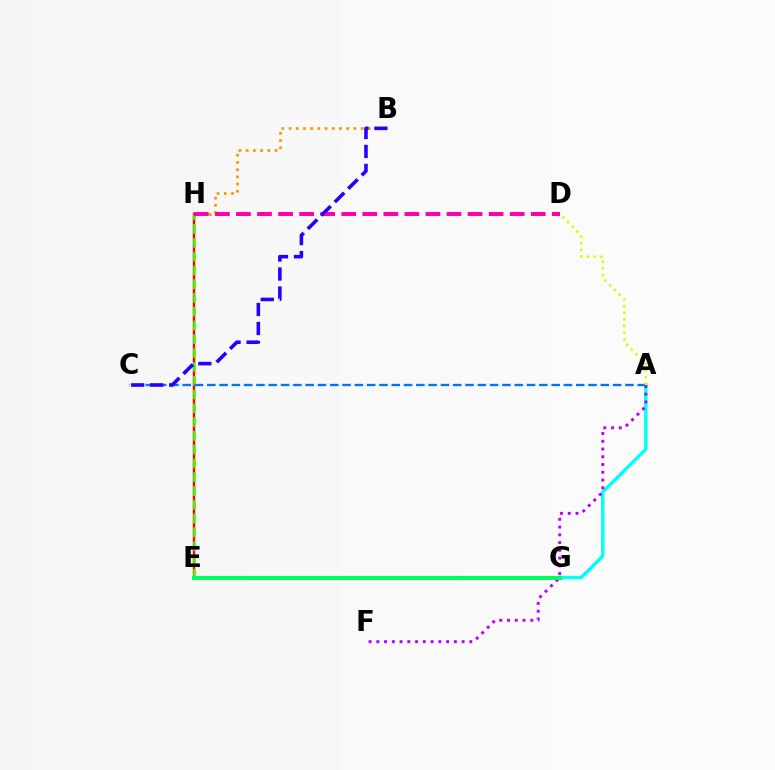{('A', 'G'): [{'color': '#00fff6', 'line_style': 'solid', 'thickness': 2.45}], ('E', 'H'): [{'color': '#ff0000', 'line_style': 'solid', 'thickness': 1.75}, {'color': '#3dff00', 'line_style': 'dashed', 'thickness': 1.87}], ('A', 'F'): [{'color': '#b900ff', 'line_style': 'dotted', 'thickness': 2.11}], ('B', 'H'): [{'color': '#ff9400', 'line_style': 'dotted', 'thickness': 1.96}], ('A', 'C'): [{'color': '#0074ff', 'line_style': 'dashed', 'thickness': 1.67}], ('D', 'H'): [{'color': '#ff00ac', 'line_style': 'dashed', 'thickness': 2.86}], ('E', 'G'): [{'color': '#00ff5c', 'line_style': 'solid', 'thickness': 2.89}], ('B', 'C'): [{'color': '#2500ff', 'line_style': 'dashed', 'thickness': 2.58}], ('A', 'D'): [{'color': '#d1ff00', 'line_style': 'dotted', 'thickness': 1.81}]}